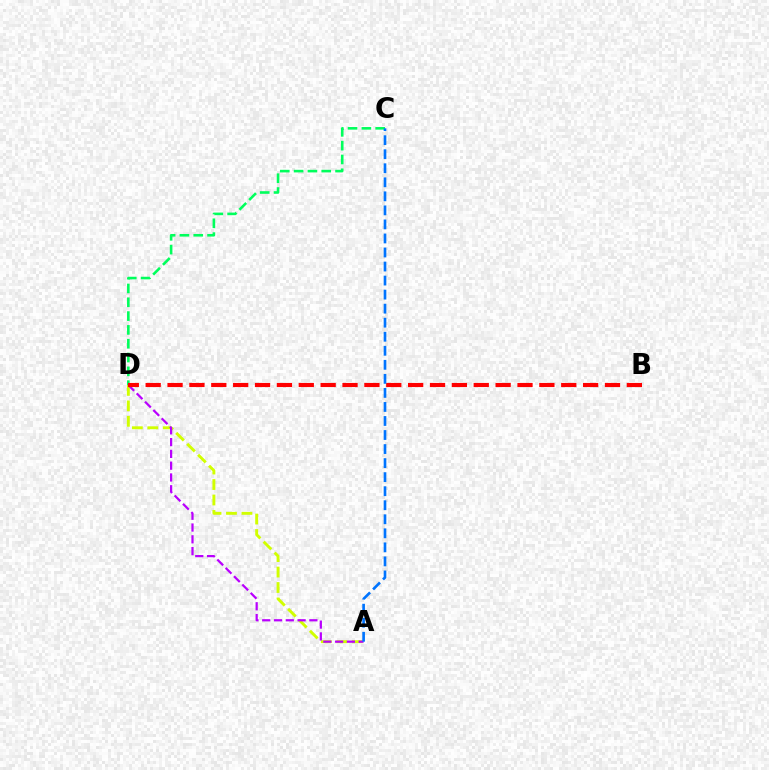{('A', 'D'): [{'color': '#d1ff00', 'line_style': 'dashed', 'thickness': 2.1}, {'color': '#b900ff', 'line_style': 'dashed', 'thickness': 1.6}], ('C', 'D'): [{'color': '#00ff5c', 'line_style': 'dashed', 'thickness': 1.88}], ('B', 'D'): [{'color': '#ff0000', 'line_style': 'dashed', 'thickness': 2.97}], ('A', 'C'): [{'color': '#0074ff', 'line_style': 'dashed', 'thickness': 1.91}]}